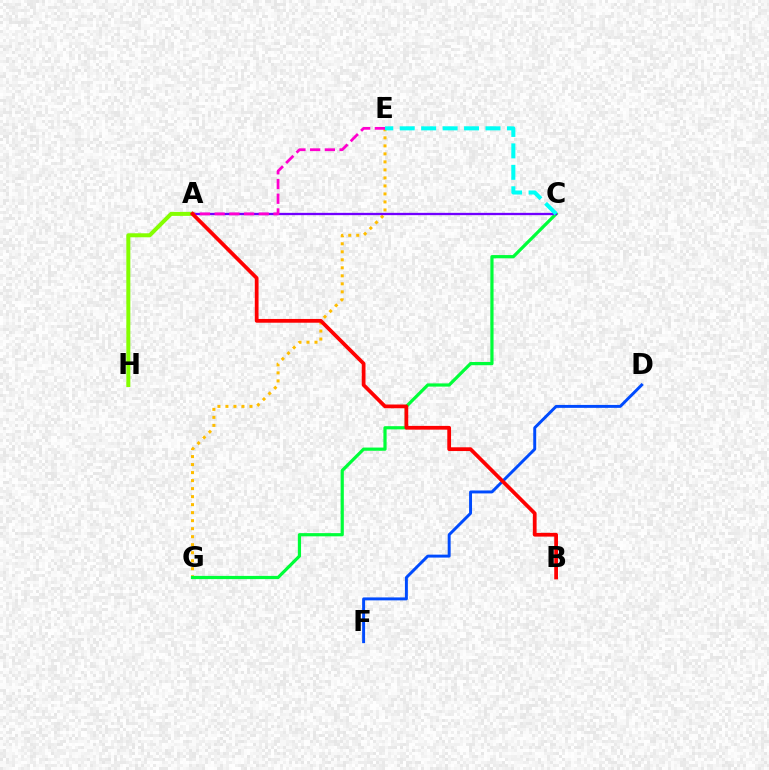{('A', 'H'): [{'color': '#84ff00', 'line_style': 'solid', 'thickness': 2.88}], ('E', 'G'): [{'color': '#ffbd00', 'line_style': 'dotted', 'thickness': 2.18}], ('C', 'G'): [{'color': '#00ff39', 'line_style': 'solid', 'thickness': 2.31}], ('A', 'C'): [{'color': '#7200ff', 'line_style': 'solid', 'thickness': 1.66}], ('C', 'E'): [{'color': '#00fff6', 'line_style': 'dashed', 'thickness': 2.91}], ('A', 'E'): [{'color': '#ff00cf', 'line_style': 'dashed', 'thickness': 2.0}], ('D', 'F'): [{'color': '#004bff', 'line_style': 'solid', 'thickness': 2.12}], ('A', 'B'): [{'color': '#ff0000', 'line_style': 'solid', 'thickness': 2.7}]}